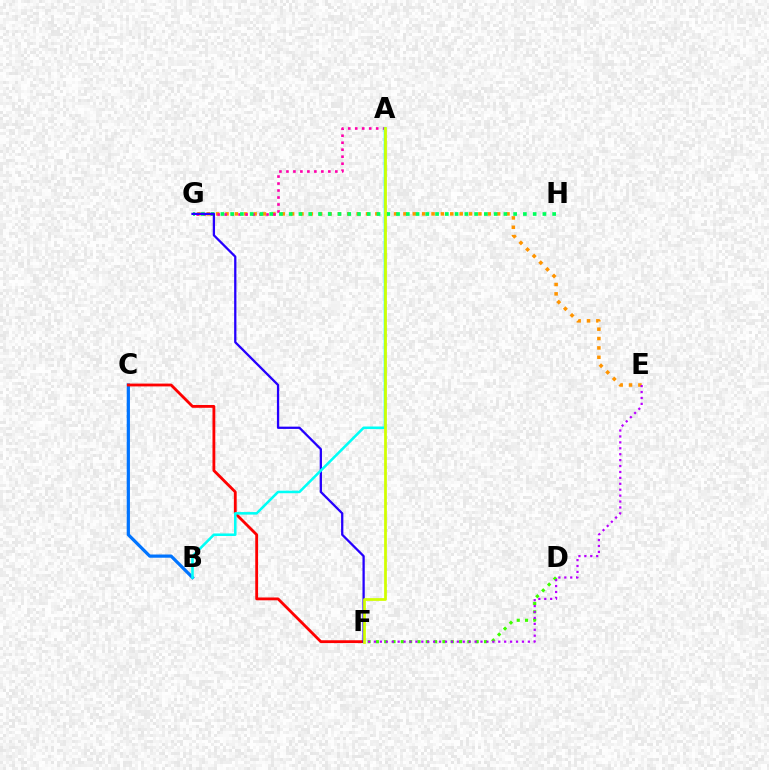{('D', 'F'): [{'color': '#3dff00', 'line_style': 'dotted', 'thickness': 2.26}], ('B', 'C'): [{'color': '#0074ff', 'line_style': 'solid', 'thickness': 2.31}], ('E', 'G'): [{'color': '#ff9400', 'line_style': 'dotted', 'thickness': 2.54}], ('A', 'G'): [{'color': '#ff00ac', 'line_style': 'dotted', 'thickness': 1.9}], ('G', 'H'): [{'color': '#00ff5c', 'line_style': 'dotted', 'thickness': 2.65}], ('C', 'F'): [{'color': '#ff0000', 'line_style': 'solid', 'thickness': 2.03}], ('F', 'G'): [{'color': '#2500ff', 'line_style': 'solid', 'thickness': 1.64}], ('E', 'F'): [{'color': '#b900ff', 'line_style': 'dotted', 'thickness': 1.61}], ('A', 'B'): [{'color': '#00fff6', 'line_style': 'solid', 'thickness': 1.84}], ('A', 'F'): [{'color': '#d1ff00', 'line_style': 'solid', 'thickness': 1.97}]}